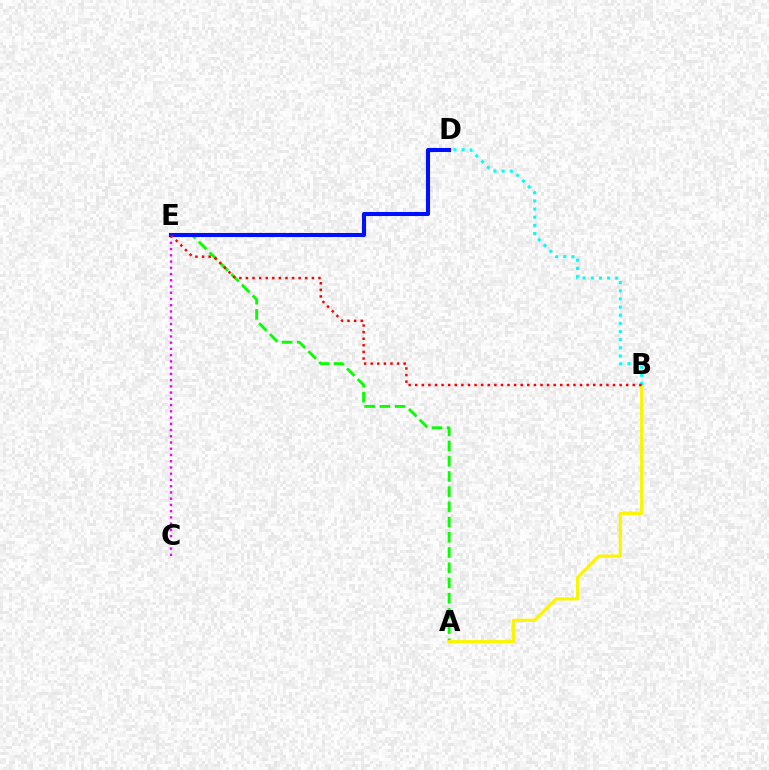{('C', 'E'): [{'color': '#ee00ff', 'line_style': 'dotted', 'thickness': 1.7}], ('A', 'E'): [{'color': '#08ff00', 'line_style': 'dashed', 'thickness': 2.07}], ('A', 'B'): [{'color': '#fcf500', 'line_style': 'solid', 'thickness': 2.29}], ('B', 'D'): [{'color': '#00fff6', 'line_style': 'dotted', 'thickness': 2.21}], ('D', 'E'): [{'color': '#0010ff', 'line_style': 'solid', 'thickness': 2.94}], ('B', 'E'): [{'color': '#ff0000', 'line_style': 'dotted', 'thickness': 1.79}]}